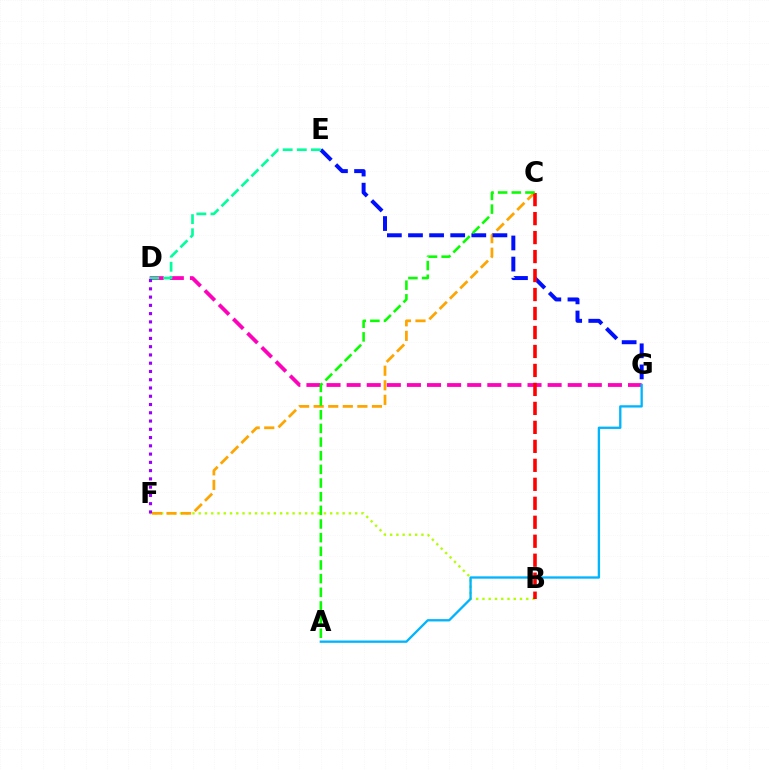{('B', 'F'): [{'color': '#b3ff00', 'line_style': 'dotted', 'thickness': 1.7}], ('C', 'F'): [{'color': '#ffa500', 'line_style': 'dashed', 'thickness': 1.98}], ('E', 'G'): [{'color': '#0010ff', 'line_style': 'dashed', 'thickness': 2.87}], ('D', 'G'): [{'color': '#ff00bd', 'line_style': 'dashed', 'thickness': 2.73}], ('B', 'C'): [{'color': '#ff0000', 'line_style': 'dashed', 'thickness': 2.58}], ('A', 'C'): [{'color': '#08ff00', 'line_style': 'dashed', 'thickness': 1.86}], ('A', 'G'): [{'color': '#00b5ff', 'line_style': 'solid', 'thickness': 1.67}], ('D', 'E'): [{'color': '#00ff9d', 'line_style': 'dashed', 'thickness': 1.92}], ('D', 'F'): [{'color': '#9b00ff', 'line_style': 'dotted', 'thickness': 2.25}]}